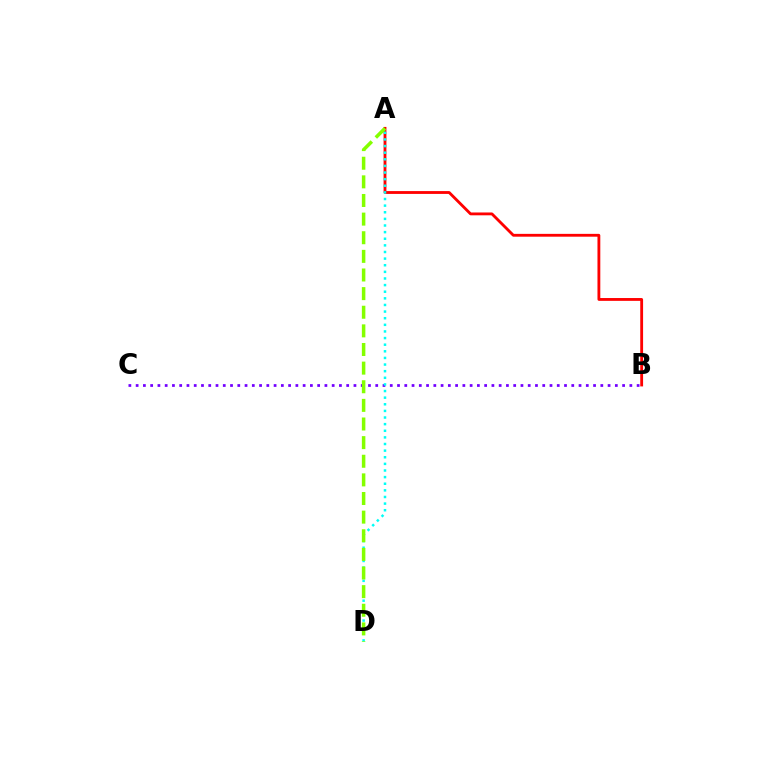{('A', 'B'): [{'color': '#ff0000', 'line_style': 'solid', 'thickness': 2.04}], ('B', 'C'): [{'color': '#7200ff', 'line_style': 'dotted', 'thickness': 1.97}], ('A', 'D'): [{'color': '#00fff6', 'line_style': 'dotted', 'thickness': 1.8}, {'color': '#84ff00', 'line_style': 'dashed', 'thickness': 2.53}]}